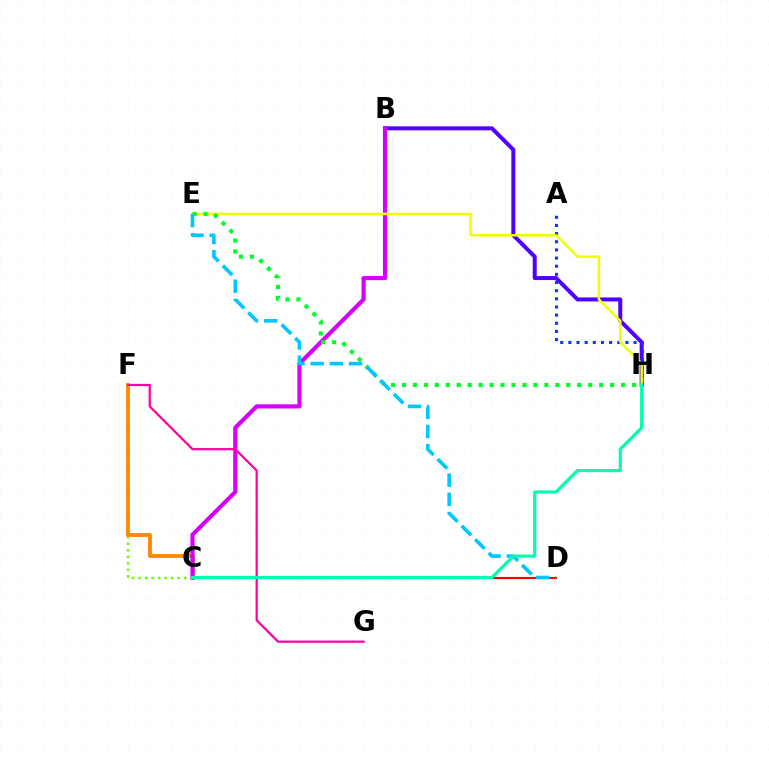{('C', 'F'): [{'color': '#66ff00', 'line_style': 'dotted', 'thickness': 1.78}, {'color': '#ff8800', 'line_style': 'solid', 'thickness': 2.76}], ('B', 'H'): [{'color': '#4f00ff', 'line_style': 'solid', 'thickness': 2.88}], ('A', 'H'): [{'color': '#003fff', 'line_style': 'dotted', 'thickness': 2.21}], ('B', 'C'): [{'color': '#d600ff', 'line_style': 'solid', 'thickness': 2.99}], ('C', 'D'): [{'color': '#ff0000', 'line_style': 'solid', 'thickness': 1.54}], ('E', 'H'): [{'color': '#eeff00', 'line_style': 'solid', 'thickness': 1.8}, {'color': '#00ff27', 'line_style': 'dotted', 'thickness': 2.98}], ('F', 'G'): [{'color': '#ff00a0', 'line_style': 'solid', 'thickness': 1.6}], ('D', 'E'): [{'color': '#00c7ff', 'line_style': 'dashed', 'thickness': 2.61}], ('C', 'H'): [{'color': '#00ffaf', 'line_style': 'solid', 'thickness': 2.29}]}